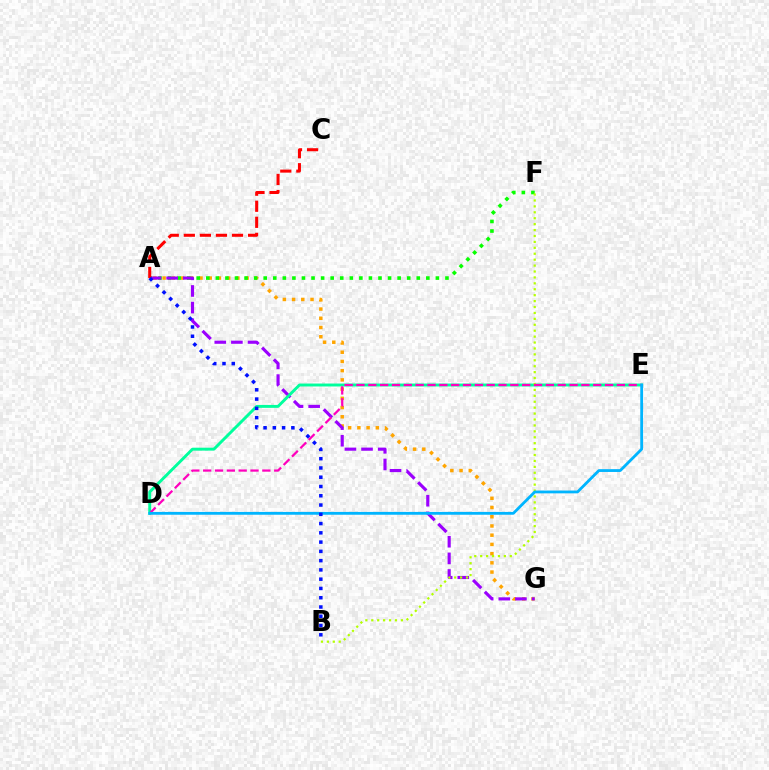{('A', 'G'): [{'color': '#ffa500', 'line_style': 'dotted', 'thickness': 2.51}, {'color': '#9b00ff', 'line_style': 'dashed', 'thickness': 2.26}], ('A', 'F'): [{'color': '#08ff00', 'line_style': 'dotted', 'thickness': 2.6}], ('D', 'E'): [{'color': '#00ff9d', 'line_style': 'solid', 'thickness': 2.11}, {'color': '#ff00bd', 'line_style': 'dashed', 'thickness': 1.61}, {'color': '#00b5ff', 'line_style': 'solid', 'thickness': 2.02}], ('A', 'C'): [{'color': '#ff0000', 'line_style': 'dashed', 'thickness': 2.18}], ('B', 'F'): [{'color': '#b3ff00', 'line_style': 'dotted', 'thickness': 1.61}], ('A', 'B'): [{'color': '#0010ff', 'line_style': 'dotted', 'thickness': 2.52}]}